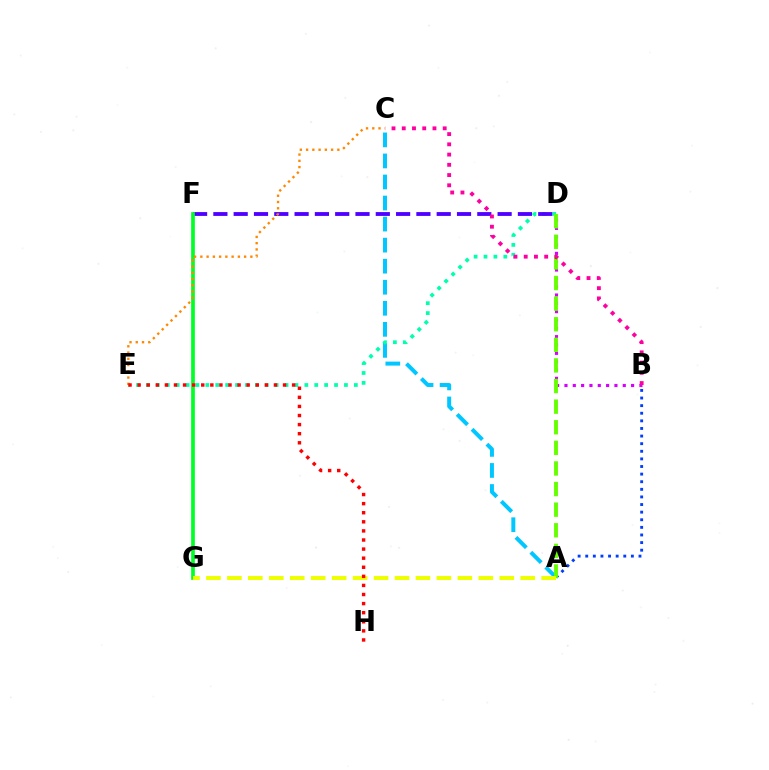{('A', 'C'): [{'color': '#00c7ff', 'line_style': 'dashed', 'thickness': 2.86}], ('D', 'E'): [{'color': '#00ffaf', 'line_style': 'dotted', 'thickness': 2.69}], ('D', 'F'): [{'color': '#4f00ff', 'line_style': 'dashed', 'thickness': 2.76}], ('B', 'D'): [{'color': '#d600ff', 'line_style': 'dotted', 'thickness': 2.26}], ('A', 'B'): [{'color': '#003fff', 'line_style': 'dotted', 'thickness': 2.07}], ('A', 'D'): [{'color': '#66ff00', 'line_style': 'dashed', 'thickness': 2.8}], ('B', 'C'): [{'color': '#ff00a0', 'line_style': 'dotted', 'thickness': 2.78}], ('F', 'G'): [{'color': '#00ff27', 'line_style': 'solid', 'thickness': 2.66}], ('A', 'G'): [{'color': '#eeff00', 'line_style': 'dashed', 'thickness': 2.85}], ('C', 'E'): [{'color': '#ff8800', 'line_style': 'dotted', 'thickness': 1.7}], ('E', 'H'): [{'color': '#ff0000', 'line_style': 'dotted', 'thickness': 2.47}]}